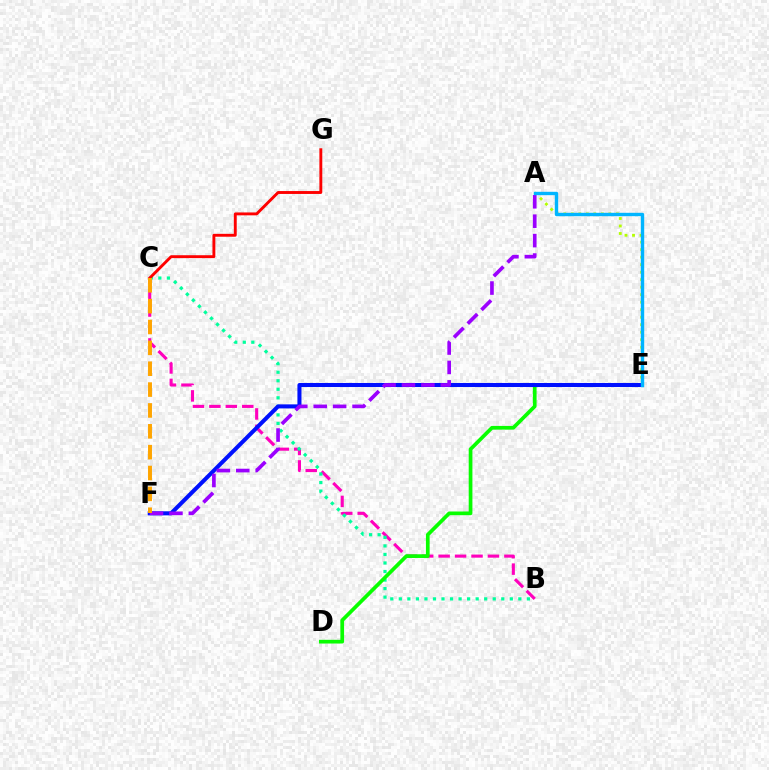{('B', 'C'): [{'color': '#ff00bd', 'line_style': 'dashed', 'thickness': 2.23}, {'color': '#00ff9d', 'line_style': 'dotted', 'thickness': 2.32}], ('A', 'E'): [{'color': '#b3ff00', 'line_style': 'dotted', 'thickness': 2.04}, {'color': '#00b5ff', 'line_style': 'solid', 'thickness': 2.45}], ('C', 'G'): [{'color': '#ff0000', 'line_style': 'solid', 'thickness': 2.08}], ('D', 'E'): [{'color': '#08ff00', 'line_style': 'solid', 'thickness': 2.67}], ('E', 'F'): [{'color': '#0010ff', 'line_style': 'solid', 'thickness': 2.91}], ('A', 'F'): [{'color': '#9b00ff', 'line_style': 'dashed', 'thickness': 2.64}], ('C', 'F'): [{'color': '#ffa500', 'line_style': 'dashed', 'thickness': 2.83}]}